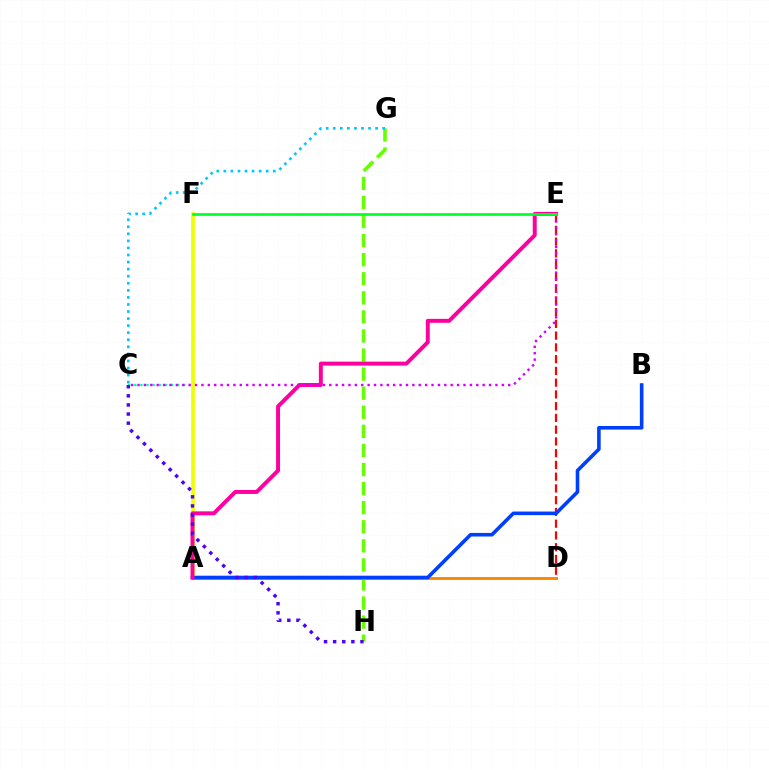{('D', 'E'): [{'color': '#ff0000', 'line_style': 'dashed', 'thickness': 1.6}], ('C', 'F'): [{'color': '#00ffaf', 'line_style': 'dotted', 'thickness': 1.66}], ('A', 'F'): [{'color': '#eeff00', 'line_style': 'solid', 'thickness': 2.63}], ('G', 'H'): [{'color': '#66ff00', 'line_style': 'dashed', 'thickness': 2.59}], ('A', 'D'): [{'color': '#ff8800', 'line_style': 'solid', 'thickness': 2.13}], ('A', 'B'): [{'color': '#003fff', 'line_style': 'solid', 'thickness': 2.59}], ('A', 'E'): [{'color': '#ff00a0', 'line_style': 'solid', 'thickness': 2.85}], ('C', 'H'): [{'color': '#4f00ff', 'line_style': 'dotted', 'thickness': 2.48}], ('C', 'E'): [{'color': '#d600ff', 'line_style': 'dotted', 'thickness': 1.74}], ('C', 'G'): [{'color': '#00c7ff', 'line_style': 'dotted', 'thickness': 1.92}], ('E', 'F'): [{'color': '#00ff27', 'line_style': 'solid', 'thickness': 1.95}]}